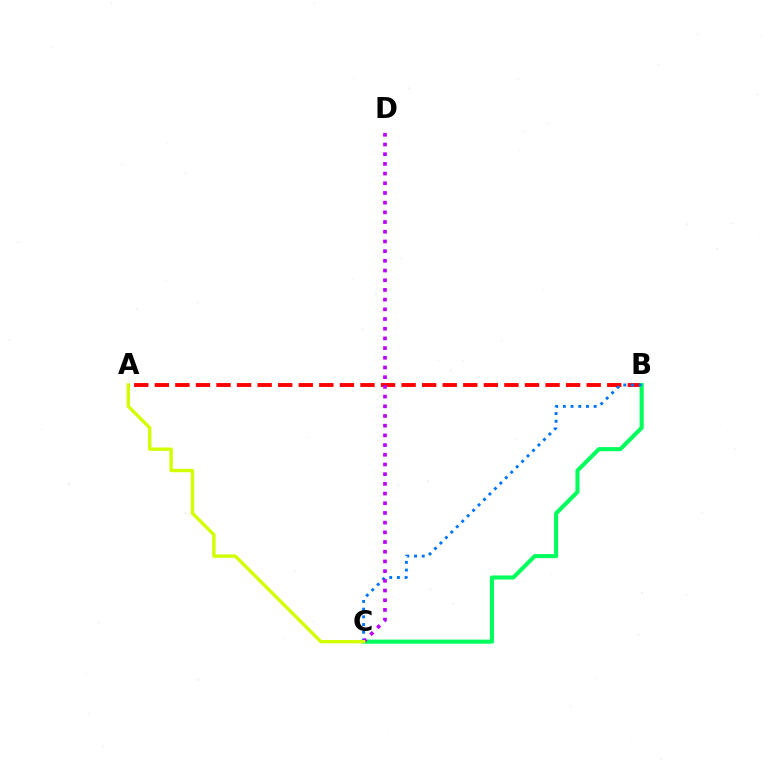{('A', 'B'): [{'color': '#ff0000', 'line_style': 'dashed', 'thickness': 2.79}], ('B', 'C'): [{'color': '#00ff5c', 'line_style': 'solid', 'thickness': 2.95}, {'color': '#0074ff', 'line_style': 'dotted', 'thickness': 2.09}], ('C', 'D'): [{'color': '#b900ff', 'line_style': 'dotted', 'thickness': 2.63}], ('A', 'C'): [{'color': '#d1ff00', 'line_style': 'solid', 'thickness': 2.42}]}